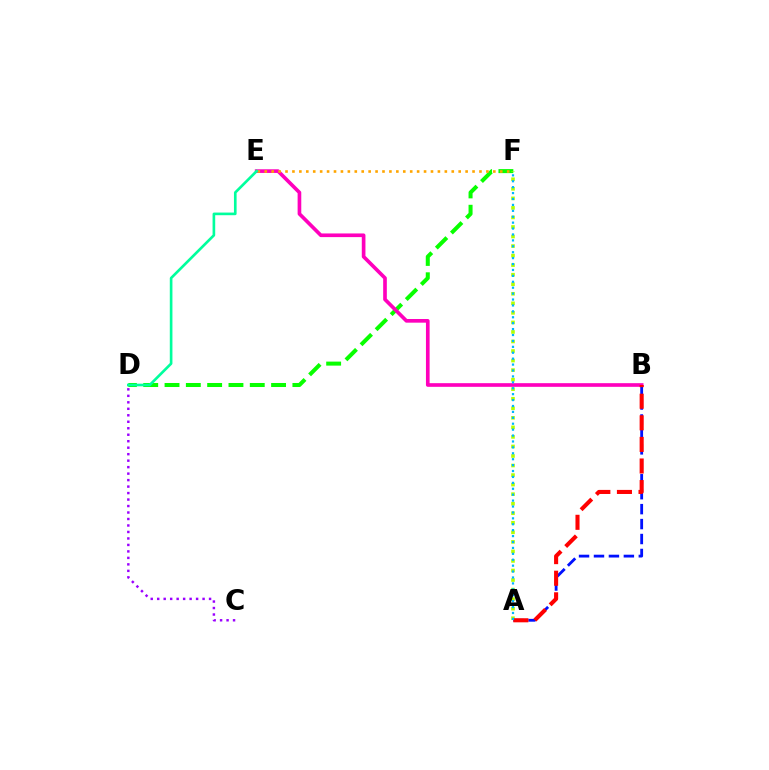{('D', 'F'): [{'color': '#08ff00', 'line_style': 'dashed', 'thickness': 2.9}], ('B', 'E'): [{'color': '#ff00bd', 'line_style': 'solid', 'thickness': 2.64}], ('A', 'B'): [{'color': '#0010ff', 'line_style': 'dashed', 'thickness': 2.03}, {'color': '#ff0000', 'line_style': 'dashed', 'thickness': 2.93}], ('E', 'F'): [{'color': '#ffa500', 'line_style': 'dotted', 'thickness': 1.88}], ('A', 'F'): [{'color': '#b3ff00', 'line_style': 'dotted', 'thickness': 2.59}, {'color': '#00b5ff', 'line_style': 'dotted', 'thickness': 1.61}], ('D', 'E'): [{'color': '#00ff9d', 'line_style': 'solid', 'thickness': 1.91}], ('C', 'D'): [{'color': '#9b00ff', 'line_style': 'dotted', 'thickness': 1.76}]}